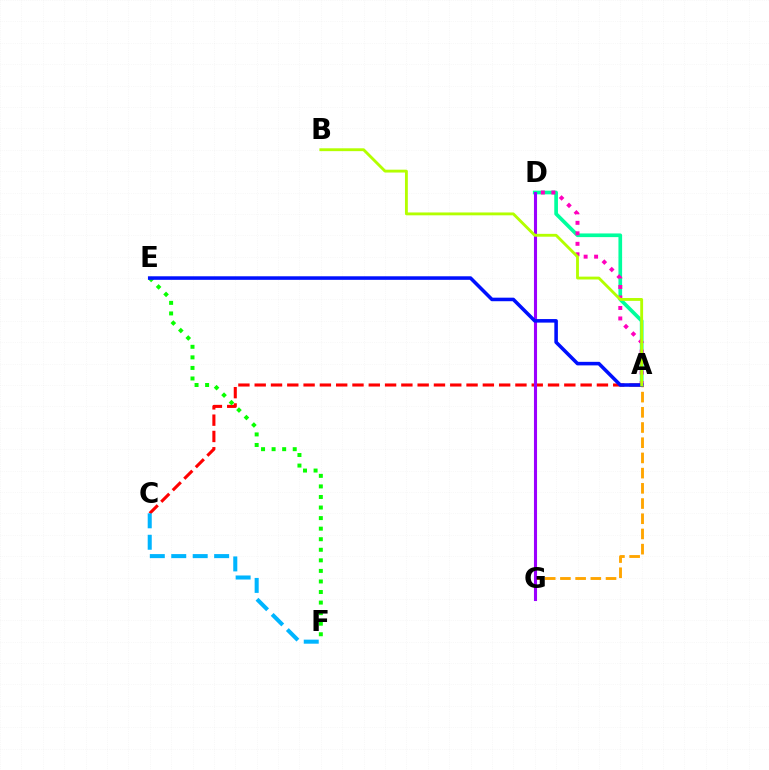{('A', 'D'): [{'color': '#00ff9d', 'line_style': 'solid', 'thickness': 2.64}, {'color': '#ff00bd', 'line_style': 'dotted', 'thickness': 2.85}], ('A', 'C'): [{'color': '#ff0000', 'line_style': 'dashed', 'thickness': 2.21}], ('A', 'G'): [{'color': '#ffa500', 'line_style': 'dashed', 'thickness': 2.07}], ('D', 'G'): [{'color': '#9b00ff', 'line_style': 'solid', 'thickness': 2.22}], ('E', 'F'): [{'color': '#08ff00', 'line_style': 'dotted', 'thickness': 2.87}], ('A', 'E'): [{'color': '#0010ff', 'line_style': 'solid', 'thickness': 2.55}], ('C', 'F'): [{'color': '#00b5ff', 'line_style': 'dashed', 'thickness': 2.91}], ('A', 'B'): [{'color': '#b3ff00', 'line_style': 'solid', 'thickness': 2.05}]}